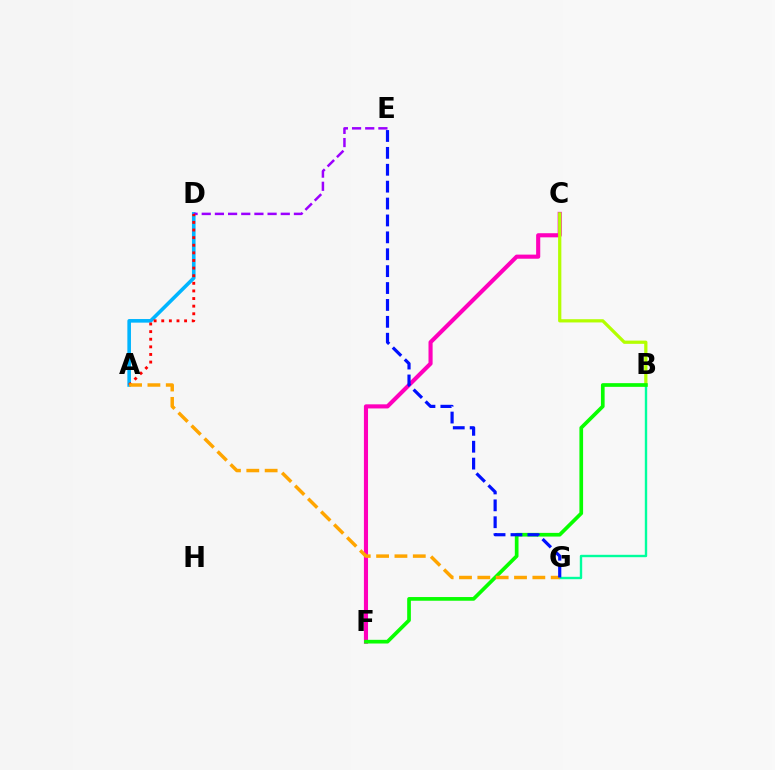{('A', 'D'): [{'color': '#00b5ff', 'line_style': 'solid', 'thickness': 2.6}, {'color': '#ff0000', 'line_style': 'dotted', 'thickness': 2.07}], ('C', 'F'): [{'color': '#ff00bd', 'line_style': 'solid', 'thickness': 2.96}], ('B', 'C'): [{'color': '#b3ff00', 'line_style': 'solid', 'thickness': 2.33}], ('D', 'E'): [{'color': '#9b00ff', 'line_style': 'dashed', 'thickness': 1.79}], ('B', 'G'): [{'color': '#00ff9d', 'line_style': 'solid', 'thickness': 1.72}], ('B', 'F'): [{'color': '#08ff00', 'line_style': 'solid', 'thickness': 2.66}], ('A', 'G'): [{'color': '#ffa500', 'line_style': 'dashed', 'thickness': 2.49}], ('E', 'G'): [{'color': '#0010ff', 'line_style': 'dashed', 'thickness': 2.3}]}